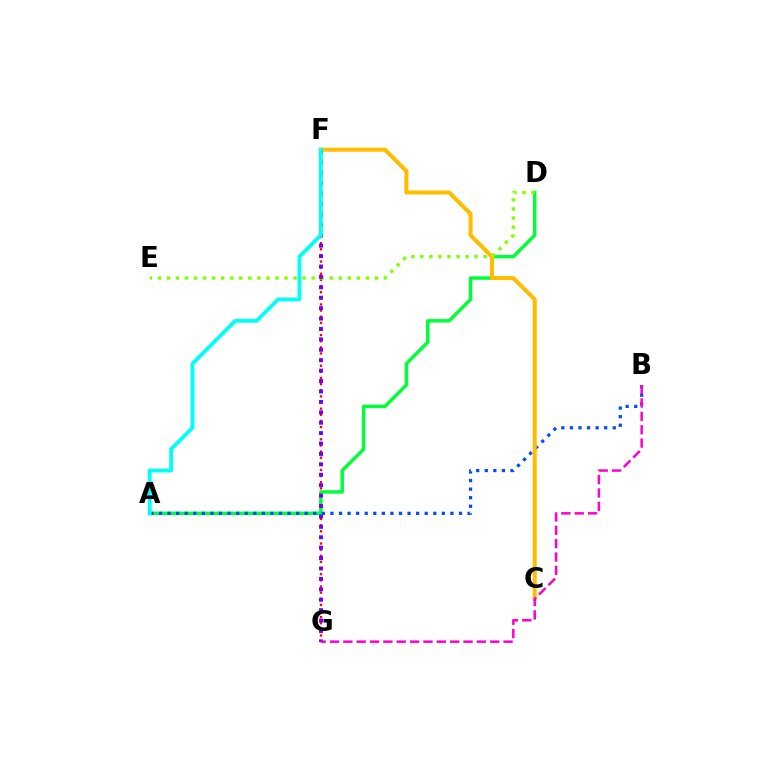{('F', 'G'): [{'color': '#ff0000', 'line_style': 'dotted', 'thickness': 1.67}, {'color': '#7200ff', 'line_style': 'dotted', 'thickness': 2.83}], ('A', 'D'): [{'color': '#00ff39', 'line_style': 'solid', 'thickness': 2.49}], ('A', 'B'): [{'color': '#004bff', 'line_style': 'dotted', 'thickness': 2.33}], ('C', 'F'): [{'color': '#ffbd00', 'line_style': 'solid', 'thickness': 2.92}], ('D', 'E'): [{'color': '#84ff00', 'line_style': 'dotted', 'thickness': 2.46}], ('B', 'G'): [{'color': '#ff00cf', 'line_style': 'dashed', 'thickness': 1.81}], ('A', 'F'): [{'color': '#00fff6', 'line_style': 'solid', 'thickness': 2.76}]}